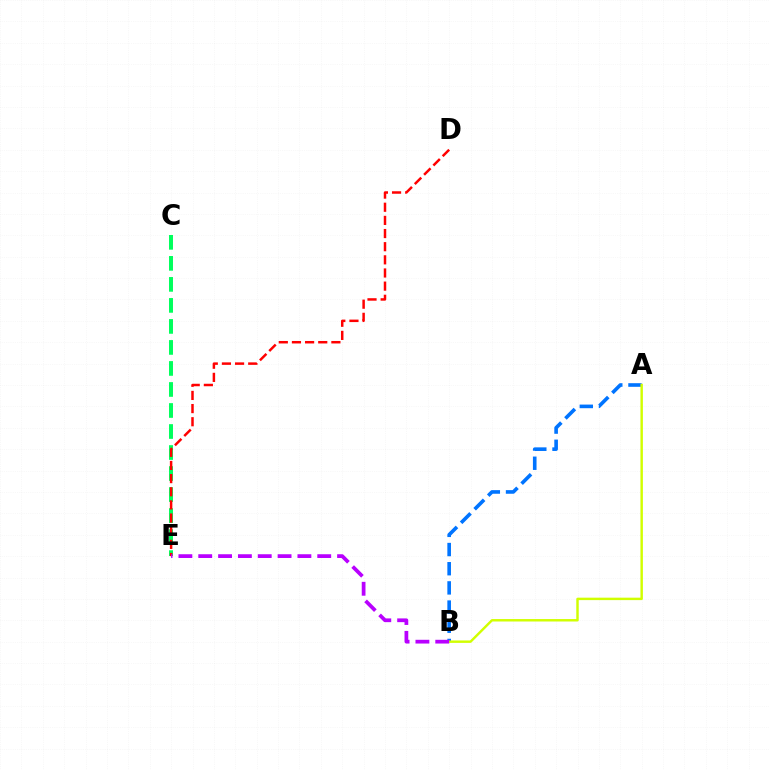{('C', 'E'): [{'color': '#00ff5c', 'line_style': 'dashed', 'thickness': 2.86}], ('D', 'E'): [{'color': '#ff0000', 'line_style': 'dashed', 'thickness': 1.79}], ('A', 'B'): [{'color': '#0074ff', 'line_style': 'dashed', 'thickness': 2.61}, {'color': '#d1ff00', 'line_style': 'solid', 'thickness': 1.76}], ('B', 'E'): [{'color': '#b900ff', 'line_style': 'dashed', 'thickness': 2.69}]}